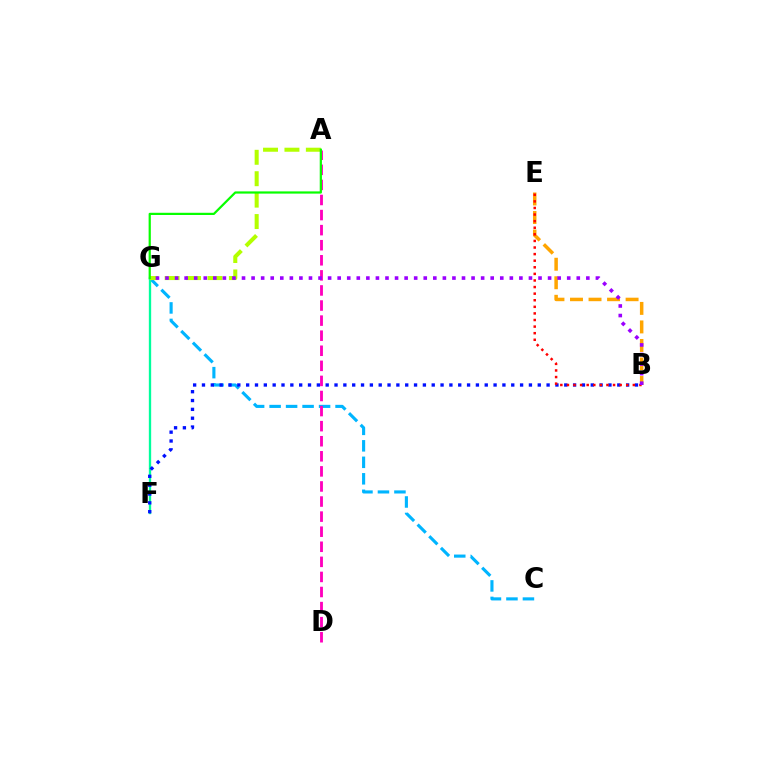{('C', 'G'): [{'color': '#00b5ff', 'line_style': 'dashed', 'thickness': 2.24}], ('F', 'G'): [{'color': '#00ff9d', 'line_style': 'solid', 'thickness': 1.68}], ('B', 'E'): [{'color': '#ffa500', 'line_style': 'dashed', 'thickness': 2.52}, {'color': '#ff0000', 'line_style': 'dotted', 'thickness': 1.79}], ('B', 'F'): [{'color': '#0010ff', 'line_style': 'dotted', 'thickness': 2.4}], ('A', 'D'): [{'color': '#ff00bd', 'line_style': 'dashed', 'thickness': 2.05}], ('A', 'G'): [{'color': '#b3ff00', 'line_style': 'dashed', 'thickness': 2.91}, {'color': '#08ff00', 'line_style': 'solid', 'thickness': 1.6}], ('B', 'G'): [{'color': '#9b00ff', 'line_style': 'dotted', 'thickness': 2.6}]}